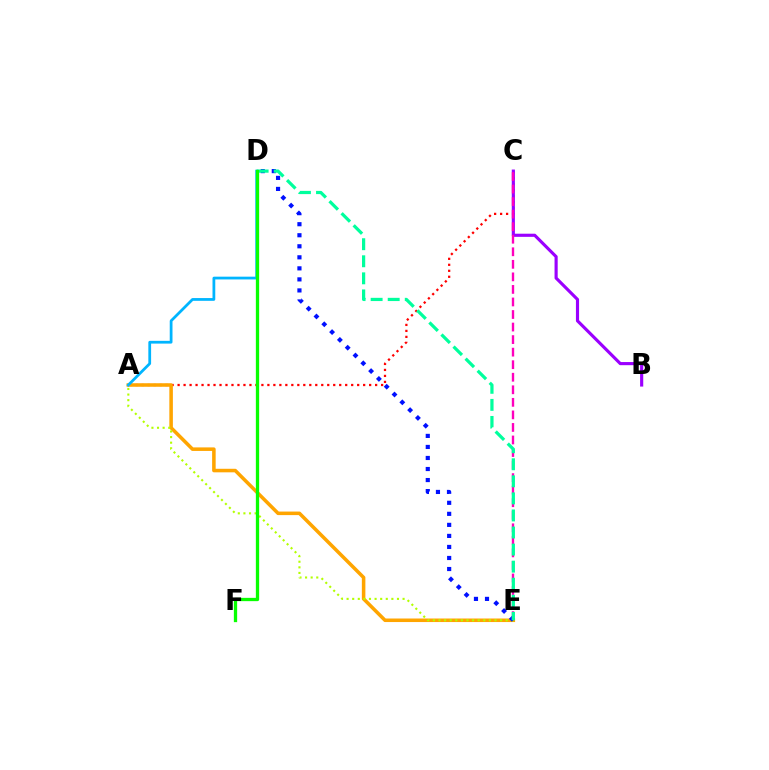{('A', 'C'): [{'color': '#ff0000', 'line_style': 'dotted', 'thickness': 1.63}], ('A', 'E'): [{'color': '#ffa500', 'line_style': 'solid', 'thickness': 2.55}, {'color': '#b3ff00', 'line_style': 'dotted', 'thickness': 1.52}], ('B', 'C'): [{'color': '#9b00ff', 'line_style': 'solid', 'thickness': 2.26}], ('D', 'E'): [{'color': '#0010ff', 'line_style': 'dotted', 'thickness': 3.0}, {'color': '#00ff9d', 'line_style': 'dashed', 'thickness': 2.32}], ('C', 'E'): [{'color': '#ff00bd', 'line_style': 'dashed', 'thickness': 1.7}], ('A', 'D'): [{'color': '#00b5ff', 'line_style': 'solid', 'thickness': 1.99}], ('D', 'F'): [{'color': '#08ff00', 'line_style': 'solid', 'thickness': 2.38}]}